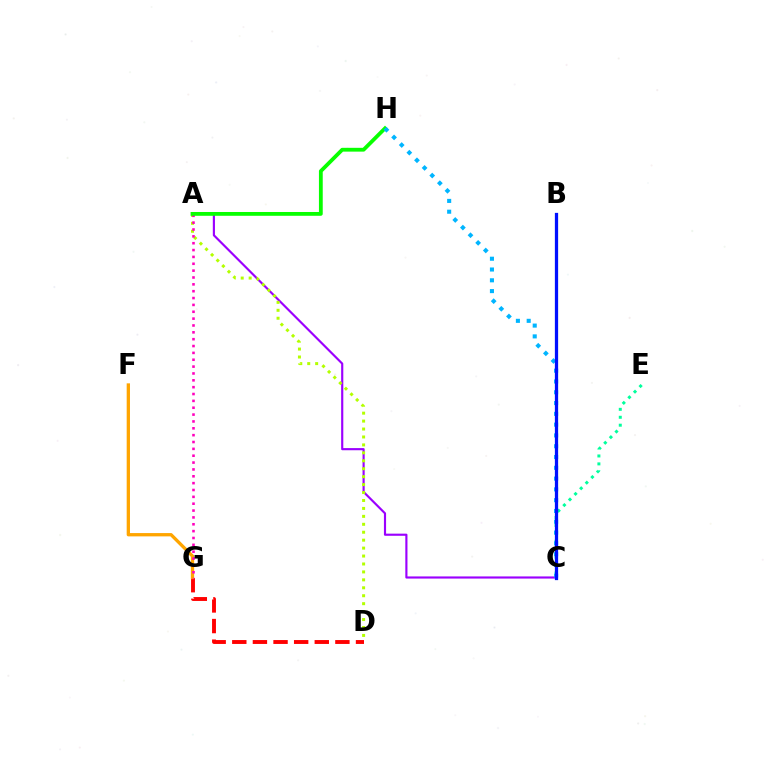{('D', 'G'): [{'color': '#ff0000', 'line_style': 'dashed', 'thickness': 2.8}], ('F', 'G'): [{'color': '#ffa500', 'line_style': 'solid', 'thickness': 2.38}], ('C', 'E'): [{'color': '#00ff9d', 'line_style': 'dotted', 'thickness': 2.15}], ('A', 'C'): [{'color': '#9b00ff', 'line_style': 'solid', 'thickness': 1.55}], ('A', 'D'): [{'color': '#b3ff00', 'line_style': 'dotted', 'thickness': 2.16}], ('A', 'G'): [{'color': '#ff00bd', 'line_style': 'dotted', 'thickness': 1.86}], ('A', 'H'): [{'color': '#08ff00', 'line_style': 'solid', 'thickness': 2.74}], ('C', 'H'): [{'color': '#00b5ff', 'line_style': 'dotted', 'thickness': 2.93}], ('B', 'C'): [{'color': '#0010ff', 'line_style': 'solid', 'thickness': 2.34}]}